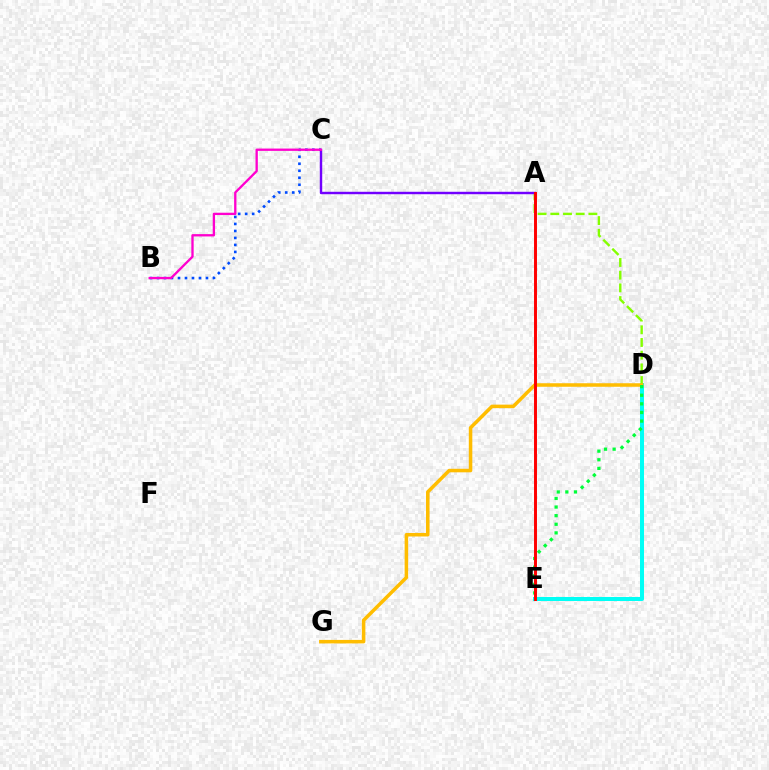{('D', 'E'): [{'color': '#00fff6', 'line_style': 'solid', 'thickness': 2.89}, {'color': '#00ff39', 'line_style': 'dotted', 'thickness': 2.34}], ('A', 'D'): [{'color': '#84ff00', 'line_style': 'dashed', 'thickness': 1.72}], ('D', 'G'): [{'color': '#ffbd00', 'line_style': 'solid', 'thickness': 2.53}], ('B', 'C'): [{'color': '#004bff', 'line_style': 'dotted', 'thickness': 1.9}, {'color': '#ff00cf', 'line_style': 'solid', 'thickness': 1.67}], ('A', 'C'): [{'color': '#7200ff', 'line_style': 'solid', 'thickness': 1.75}], ('A', 'E'): [{'color': '#ff0000', 'line_style': 'solid', 'thickness': 2.13}]}